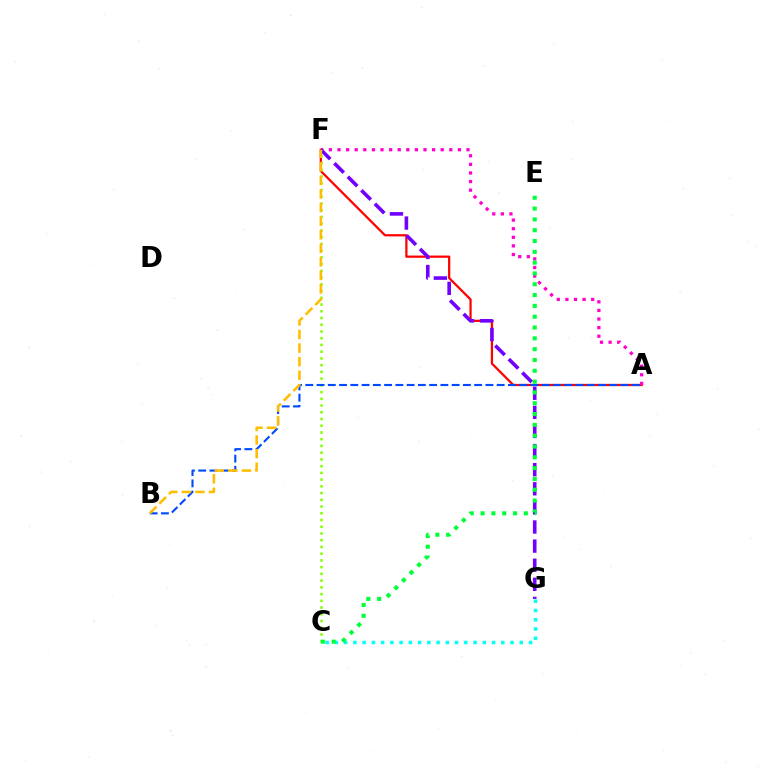{('A', 'F'): [{'color': '#ff0000', 'line_style': 'solid', 'thickness': 1.61}, {'color': '#ff00cf', 'line_style': 'dotted', 'thickness': 2.34}], ('C', 'G'): [{'color': '#00fff6', 'line_style': 'dotted', 'thickness': 2.51}], ('F', 'G'): [{'color': '#7200ff', 'line_style': 'dashed', 'thickness': 2.6}], ('C', 'F'): [{'color': '#84ff00', 'line_style': 'dotted', 'thickness': 1.83}], ('A', 'B'): [{'color': '#004bff', 'line_style': 'dashed', 'thickness': 1.53}], ('B', 'F'): [{'color': '#ffbd00', 'line_style': 'dashed', 'thickness': 1.84}], ('C', 'E'): [{'color': '#00ff39', 'line_style': 'dotted', 'thickness': 2.94}]}